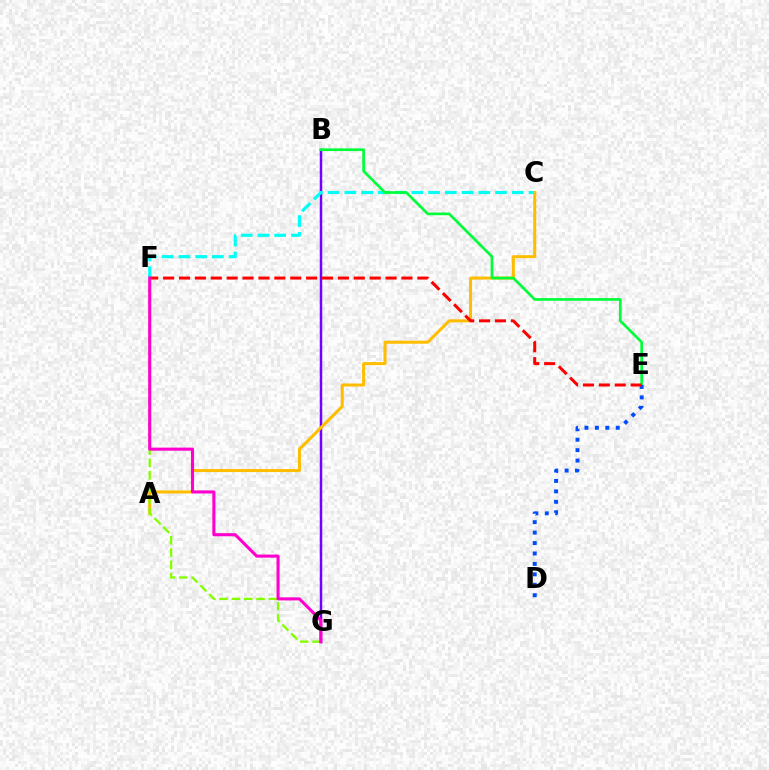{('B', 'G'): [{'color': '#7200ff', 'line_style': 'solid', 'thickness': 1.78}], ('C', 'F'): [{'color': '#00fff6', 'line_style': 'dashed', 'thickness': 2.27}], ('A', 'C'): [{'color': '#ffbd00', 'line_style': 'solid', 'thickness': 2.17}], ('B', 'E'): [{'color': '#00ff39', 'line_style': 'solid', 'thickness': 1.93}], ('D', 'E'): [{'color': '#004bff', 'line_style': 'dotted', 'thickness': 2.84}], ('E', 'F'): [{'color': '#ff0000', 'line_style': 'dashed', 'thickness': 2.16}], ('F', 'G'): [{'color': '#84ff00', 'line_style': 'dashed', 'thickness': 1.67}, {'color': '#ff00cf', 'line_style': 'solid', 'thickness': 2.22}]}